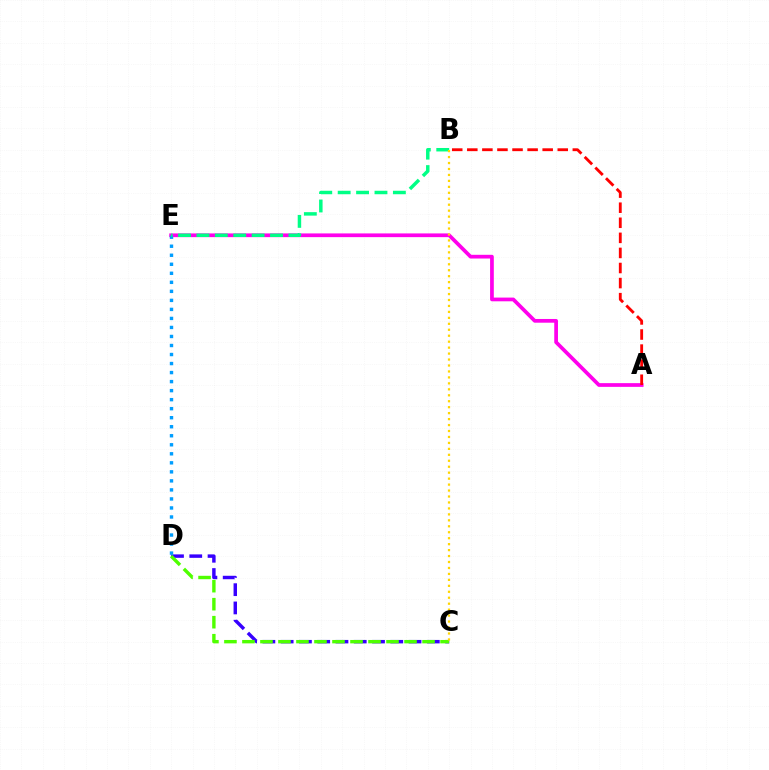{('A', 'E'): [{'color': '#ff00ed', 'line_style': 'solid', 'thickness': 2.68}], ('C', 'D'): [{'color': '#3700ff', 'line_style': 'dashed', 'thickness': 2.48}, {'color': '#4fff00', 'line_style': 'dashed', 'thickness': 2.45}], ('A', 'B'): [{'color': '#ff0000', 'line_style': 'dashed', 'thickness': 2.05}], ('D', 'E'): [{'color': '#009eff', 'line_style': 'dotted', 'thickness': 2.45}], ('B', 'E'): [{'color': '#00ff86', 'line_style': 'dashed', 'thickness': 2.5}], ('B', 'C'): [{'color': '#ffd500', 'line_style': 'dotted', 'thickness': 1.62}]}